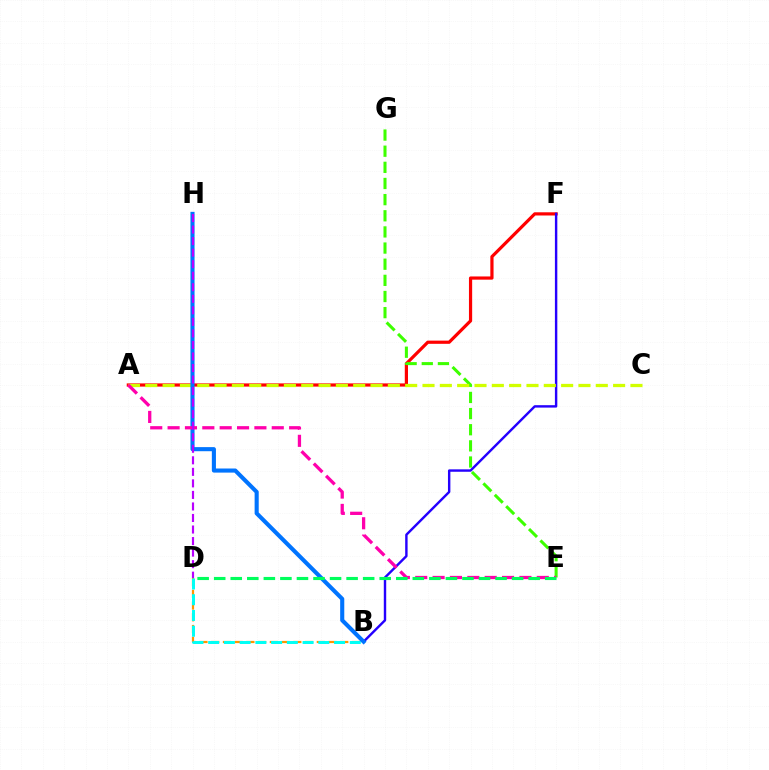{('A', 'F'): [{'color': '#ff0000', 'line_style': 'solid', 'thickness': 2.31}], ('B', 'F'): [{'color': '#2500ff', 'line_style': 'solid', 'thickness': 1.74}], ('E', 'G'): [{'color': '#3dff00', 'line_style': 'dashed', 'thickness': 2.19}], ('A', 'C'): [{'color': '#d1ff00', 'line_style': 'dashed', 'thickness': 2.35}], ('B', 'D'): [{'color': '#ff9400', 'line_style': 'dashed', 'thickness': 1.59}, {'color': '#00fff6', 'line_style': 'dashed', 'thickness': 2.14}], ('B', 'H'): [{'color': '#0074ff', 'line_style': 'solid', 'thickness': 2.95}], ('A', 'E'): [{'color': '#ff00ac', 'line_style': 'dashed', 'thickness': 2.36}], ('D', 'H'): [{'color': '#b900ff', 'line_style': 'dashed', 'thickness': 1.57}], ('D', 'E'): [{'color': '#00ff5c', 'line_style': 'dashed', 'thickness': 2.25}]}